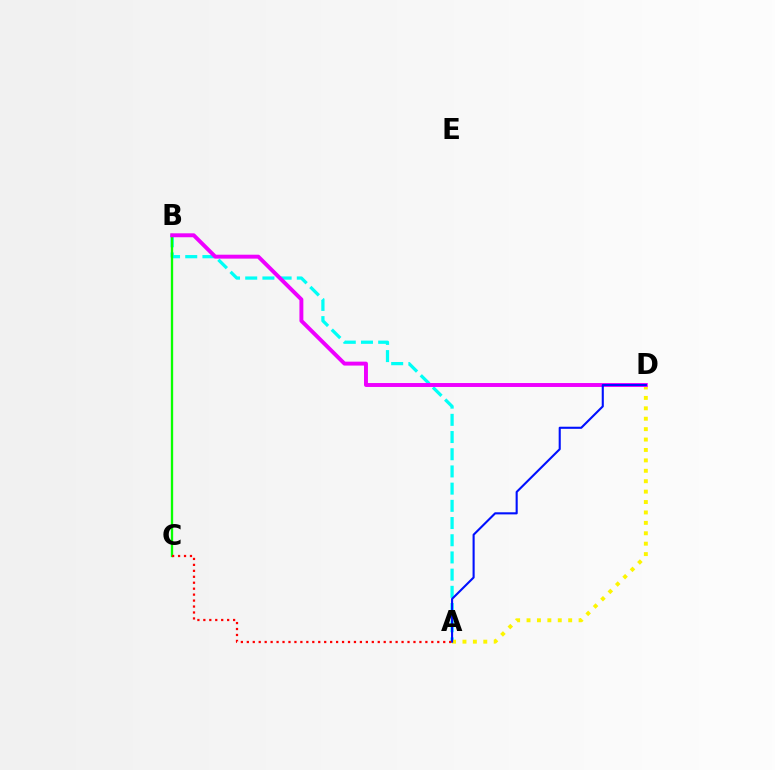{('A', 'B'): [{'color': '#00fff6', 'line_style': 'dashed', 'thickness': 2.34}], ('B', 'C'): [{'color': '#08ff00', 'line_style': 'solid', 'thickness': 1.68}], ('A', 'D'): [{'color': '#fcf500', 'line_style': 'dotted', 'thickness': 2.83}, {'color': '#0010ff', 'line_style': 'solid', 'thickness': 1.51}], ('B', 'D'): [{'color': '#ee00ff', 'line_style': 'solid', 'thickness': 2.83}], ('A', 'C'): [{'color': '#ff0000', 'line_style': 'dotted', 'thickness': 1.62}]}